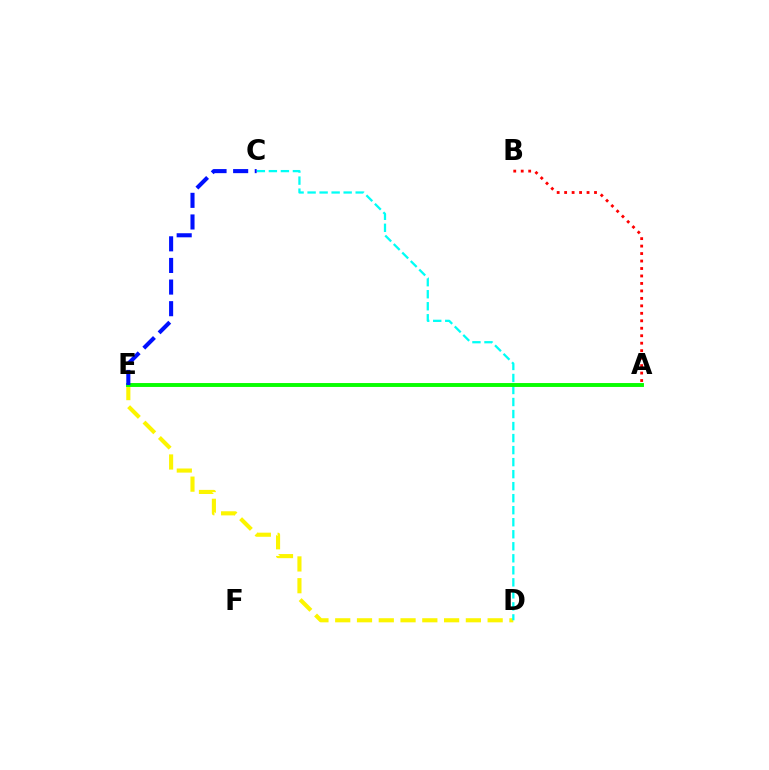{('A', 'E'): [{'color': '#ee00ff', 'line_style': 'solid', 'thickness': 1.72}, {'color': '#08ff00', 'line_style': 'solid', 'thickness': 2.8}], ('D', 'E'): [{'color': '#fcf500', 'line_style': 'dashed', 'thickness': 2.96}], ('A', 'B'): [{'color': '#ff0000', 'line_style': 'dotted', 'thickness': 2.03}], ('C', 'D'): [{'color': '#00fff6', 'line_style': 'dashed', 'thickness': 1.63}], ('C', 'E'): [{'color': '#0010ff', 'line_style': 'dashed', 'thickness': 2.94}]}